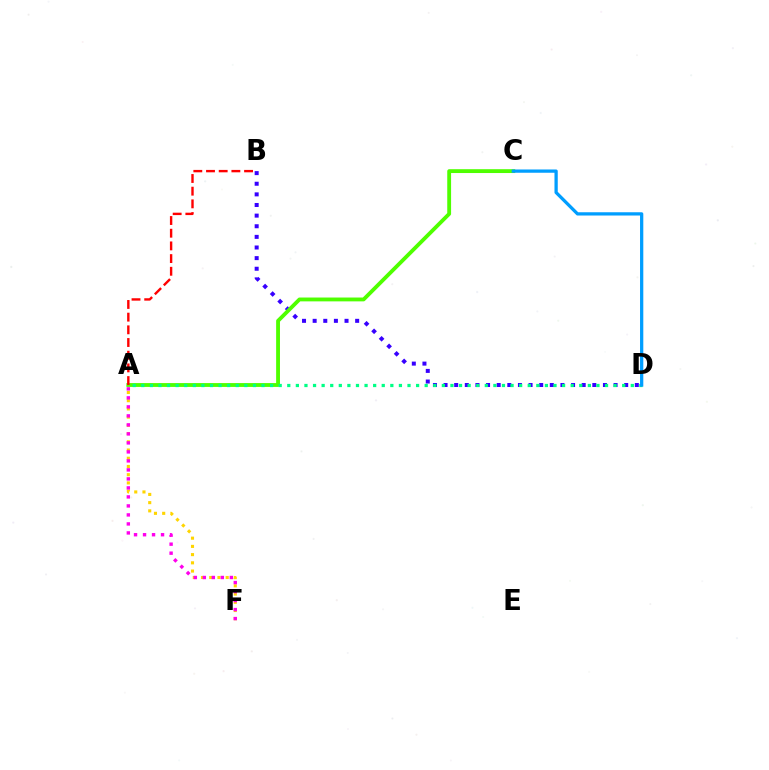{('A', 'F'): [{'color': '#ffd500', 'line_style': 'dotted', 'thickness': 2.23}, {'color': '#ff00ed', 'line_style': 'dotted', 'thickness': 2.45}], ('B', 'D'): [{'color': '#3700ff', 'line_style': 'dotted', 'thickness': 2.89}], ('A', 'C'): [{'color': '#4fff00', 'line_style': 'solid', 'thickness': 2.76}], ('A', 'D'): [{'color': '#00ff86', 'line_style': 'dotted', 'thickness': 2.33}], ('C', 'D'): [{'color': '#009eff', 'line_style': 'solid', 'thickness': 2.35}], ('A', 'B'): [{'color': '#ff0000', 'line_style': 'dashed', 'thickness': 1.72}]}